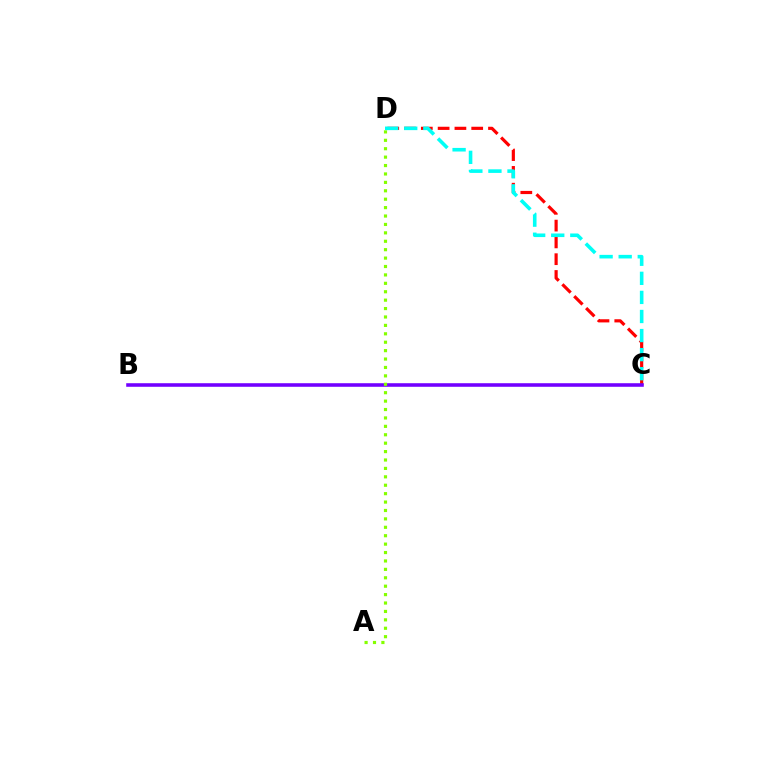{('C', 'D'): [{'color': '#ff0000', 'line_style': 'dashed', 'thickness': 2.28}, {'color': '#00fff6', 'line_style': 'dashed', 'thickness': 2.59}], ('B', 'C'): [{'color': '#7200ff', 'line_style': 'solid', 'thickness': 2.57}], ('A', 'D'): [{'color': '#84ff00', 'line_style': 'dotted', 'thickness': 2.29}]}